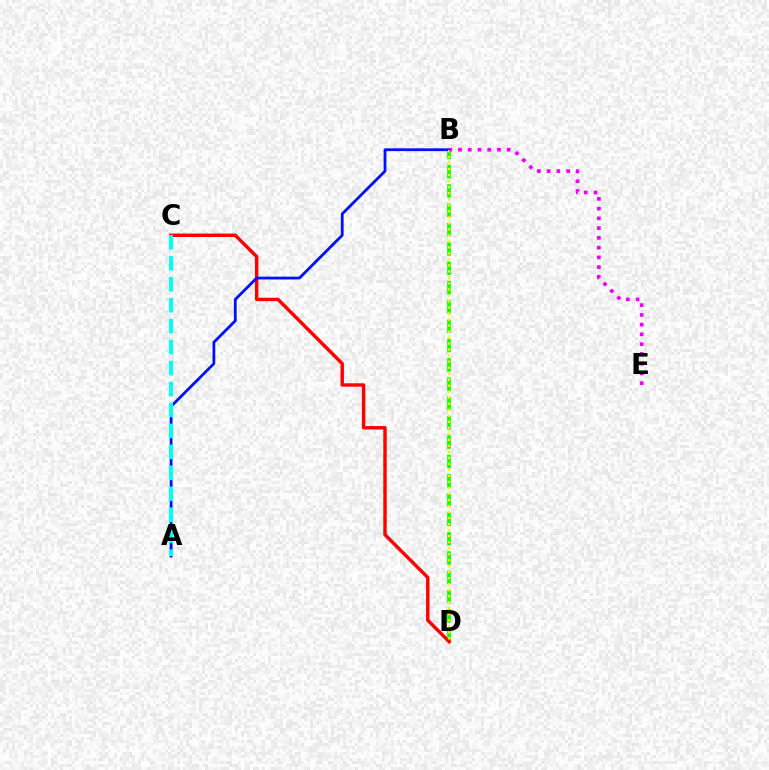{('B', 'D'): [{'color': '#08ff00', 'line_style': 'dashed', 'thickness': 2.62}, {'color': '#fcf500', 'line_style': 'dotted', 'thickness': 1.63}], ('C', 'D'): [{'color': '#ff0000', 'line_style': 'solid', 'thickness': 2.47}], ('A', 'B'): [{'color': '#0010ff', 'line_style': 'solid', 'thickness': 2.01}], ('A', 'C'): [{'color': '#00fff6', 'line_style': 'dashed', 'thickness': 2.85}], ('B', 'E'): [{'color': '#ee00ff', 'line_style': 'dotted', 'thickness': 2.65}]}